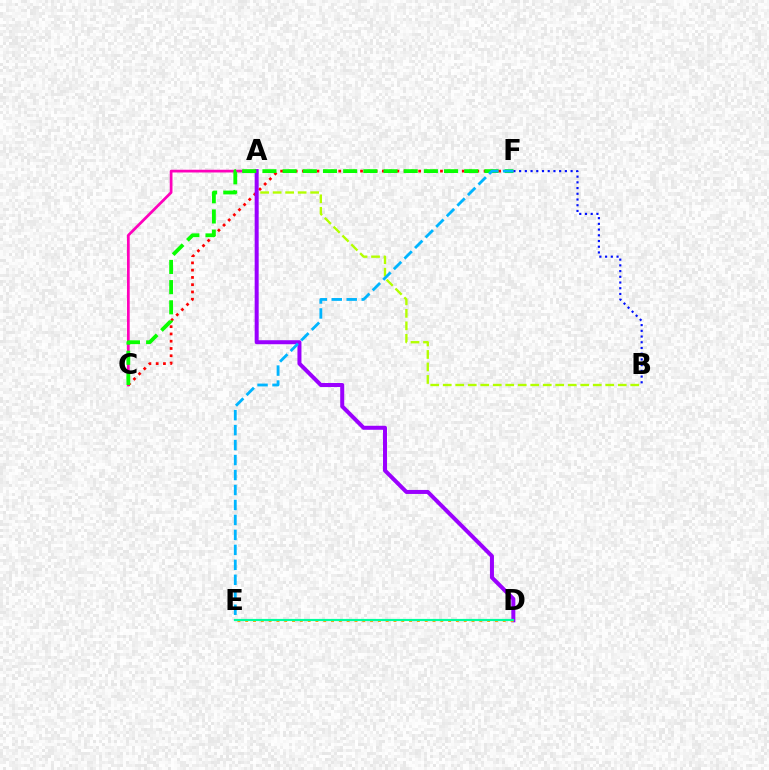{('A', 'C'): [{'color': '#ff00bd', 'line_style': 'solid', 'thickness': 1.97}], ('C', 'F'): [{'color': '#ff0000', 'line_style': 'dotted', 'thickness': 1.97}, {'color': '#08ff00', 'line_style': 'dashed', 'thickness': 2.74}], ('B', 'F'): [{'color': '#0010ff', 'line_style': 'dotted', 'thickness': 1.55}], ('A', 'B'): [{'color': '#b3ff00', 'line_style': 'dashed', 'thickness': 1.7}], ('A', 'D'): [{'color': '#9b00ff', 'line_style': 'solid', 'thickness': 2.88}], ('E', 'F'): [{'color': '#00b5ff', 'line_style': 'dashed', 'thickness': 2.03}], ('D', 'E'): [{'color': '#ffa500', 'line_style': 'dotted', 'thickness': 2.12}, {'color': '#00ff9d', 'line_style': 'solid', 'thickness': 1.58}]}